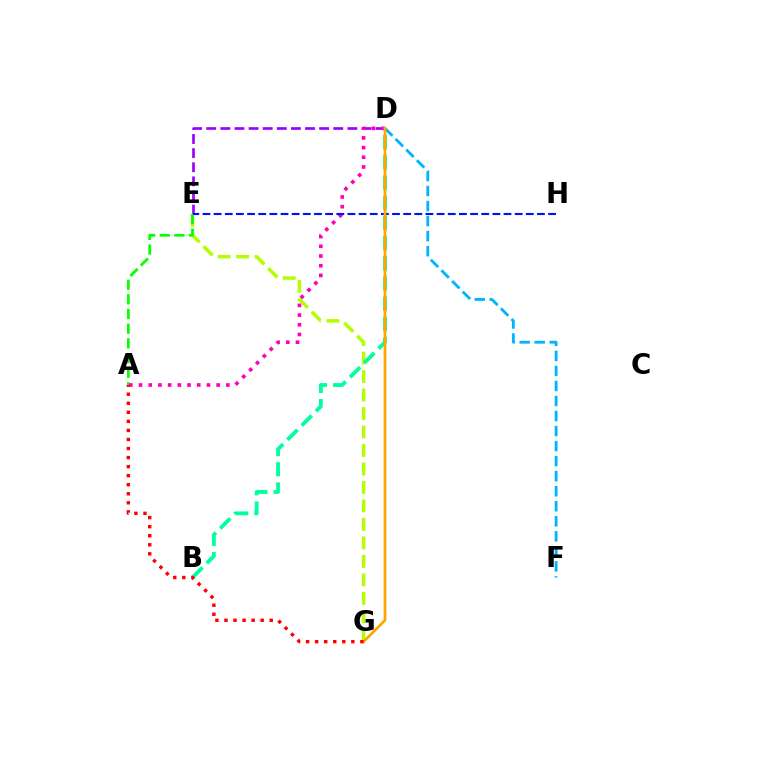{('D', 'E'): [{'color': '#9b00ff', 'line_style': 'dashed', 'thickness': 1.92}], ('D', 'F'): [{'color': '#00b5ff', 'line_style': 'dashed', 'thickness': 2.04}], ('E', 'G'): [{'color': '#b3ff00', 'line_style': 'dashed', 'thickness': 2.51}], ('B', 'D'): [{'color': '#00ff9d', 'line_style': 'dashed', 'thickness': 2.75}], ('A', 'E'): [{'color': '#08ff00', 'line_style': 'dashed', 'thickness': 1.99}], ('A', 'D'): [{'color': '#ff00bd', 'line_style': 'dotted', 'thickness': 2.64}], ('E', 'H'): [{'color': '#0010ff', 'line_style': 'dashed', 'thickness': 1.51}], ('D', 'G'): [{'color': '#ffa500', 'line_style': 'solid', 'thickness': 1.97}], ('A', 'G'): [{'color': '#ff0000', 'line_style': 'dotted', 'thickness': 2.46}]}